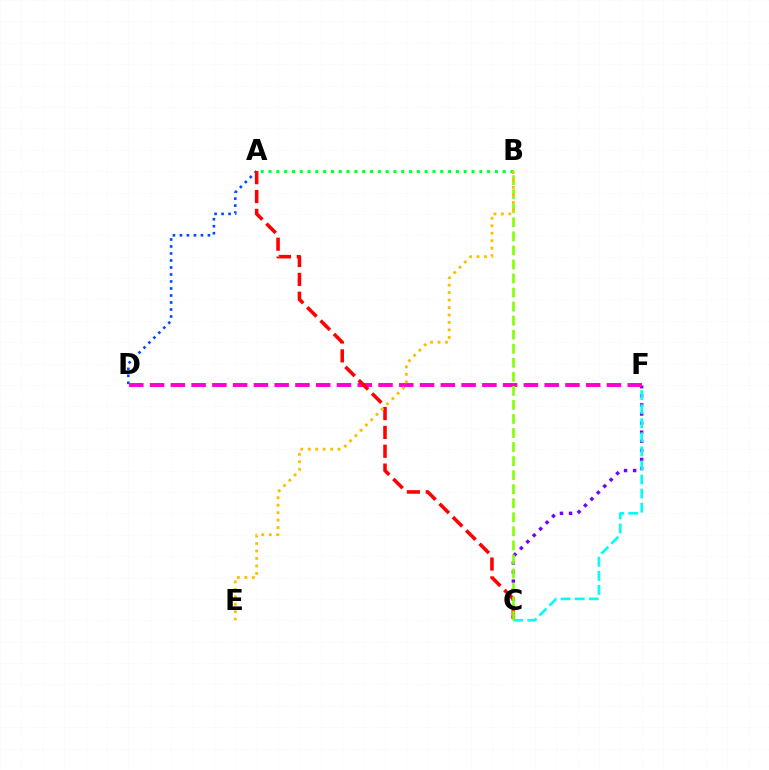{('A', 'D'): [{'color': '#004bff', 'line_style': 'dotted', 'thickness': 1.9}], ('A', 'B'): [{'color': '#00ff39', 'line_style': 'dotted', 'thickness': 2.12}], ('C', 'F'): [{'color': '#7200ff', 'line_style': 'dotted', 'thickness': 2.47}, {'color': '#00fff6', 'line_style': 'dashed', 'thickness': 1.91}], ('D', 'F'): [{'color': '#ff00cf', 'line_style': 'dashed', 'thickness': 2.82}], ('A', 'C'): [{'color': '#ff0000', 'line_style': 'dashed', 'thickness': 2.56}], ('B', 'C'): [{'color': '#84ff00', 'line_style': 'dashed', 'thickness': 1.91}], ('B', 'E'): [{'color': '#ffbd00', 'line_style': 'dotted', 'thickness': 2.03}]}